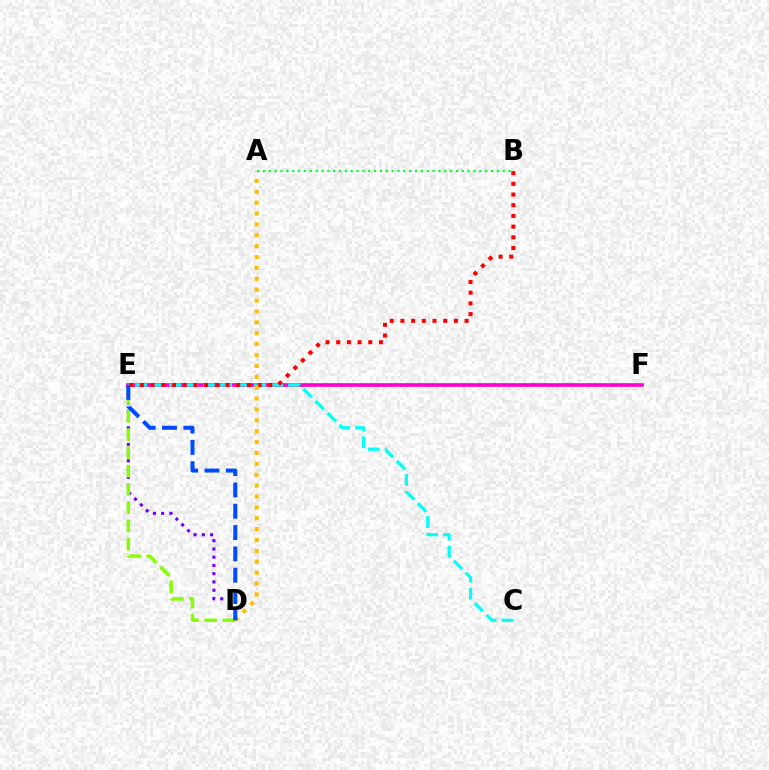{('E', 'F'): [{'color': '#ff00cf', 'line_style': 'solid', 'thickness': 2.63}], ('C', 'E'): [{'color': '#00fff6', 'line_style': 'dashed', 'thickness': 2.31}], ('D', 'E'): [{'color': '#7200ff', 'line_style': 'dotted', 'thickness': 2.24}, {'color': '#84ff00', 'line_style': 'dashed', 'thickness': 2.48}, {'color': '#004bff', 'line_style': 'dashed', 'thickness': 2.9}], ('B', 'E'): [{'color': '#ff0000', 'line_style': 'dotted', 'thickness': 2.91}], ('A', 'D'): [{'color': '#ffbd00', 'line_style': 'dotted', 'thickness': 2.96}], ('A', 'B'): [{'color': '#00ff39', 'line_style': 'dotted', 'thickness': 1.59}]}